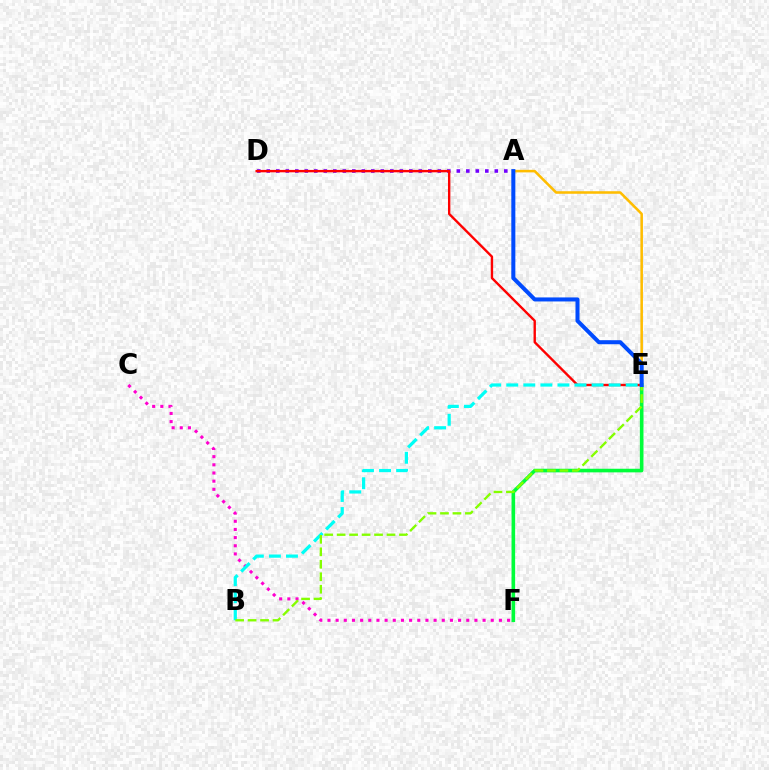{('C', 'F'): [{'color': '#ff00cf', 'line_style': 'dotted', 'thickness': 2.22}], ('A', 'D'): [{'color': '#7200ff', 'line_style': 'dotted', 'thickness': 2.58}], ('D', 'E'): [{'color': '#ff0000', 'line_style': 'solid', 'thickness': 1.71}], ('E', 'F'): [{'color': '#00ff39', 'line_style': 'solid', 'thickness': 2.6}], ('A', 'E'): [{'color': '#ffbd00', 'line_style': 'solid', 'thickness': 1.84}, {'color': '#004bff', 'line_style': 'solid', 'thickness': 2.9}], ('B', 'E'): [{'color': '#00fff6', 'line_style': 'dashed', 'thickness': 2.32}, {'color': '#84ff00', 'line_style': 'dashed', 'thickness': 1.69}]}